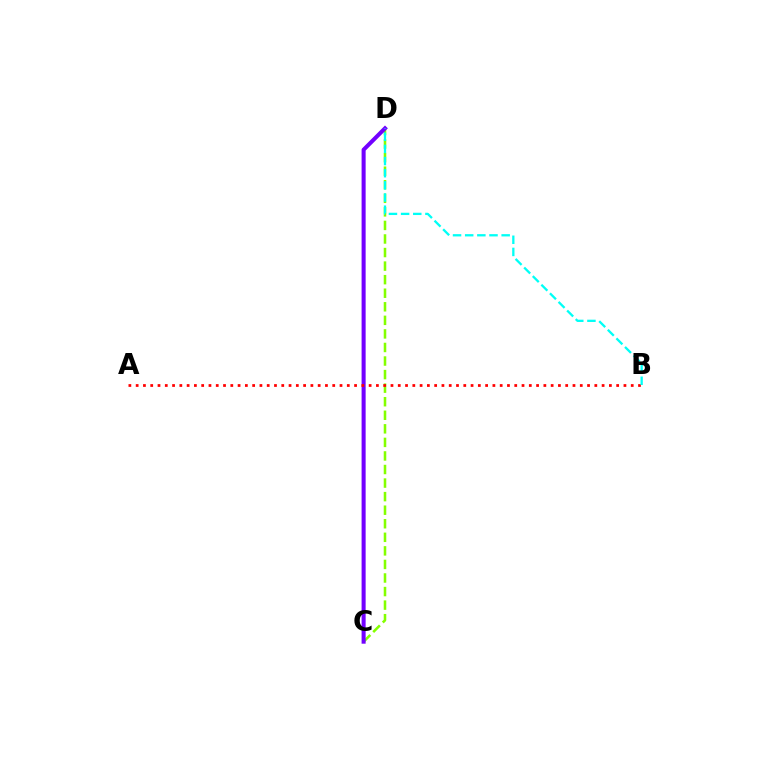{('C', 'D'): [{'color': '#84ff00', 'line_style': 'dashed', 'thickness': 1.84}, {'color': '#7200ff', 'line_style': 'solid', 'thickness': 2.91}], ('A', 'B'): [{'color': '#ff0000', 'line_style': 'dotted', 'thickness': 1.98}], ('B', 'D'): [{'color': '#00fff6', 'line_style': 'dashed', 'thickness': 1.65}]}